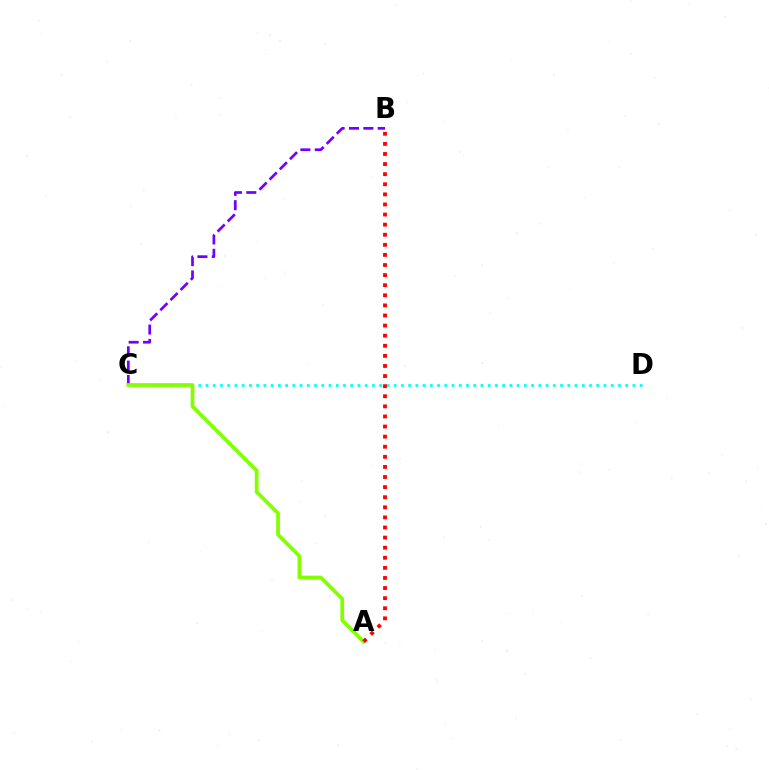{('C', 'D'): [{'color': '#00fff6', 'line_style': 'dotted', 'thickness': 1.97}], ('B', 'C'): [{'color': '#7200ff', 'line_style': 'dashed', 'thickness': 1.95}], ('A', 'C'): [{'color': '#84ff00', 'line_style': 'solid', 'thickness': 2.69}], ('A', 'B'): [{'color': '#ff0000', 'line_style': 'dotted', 'thickness': 2.74}]}